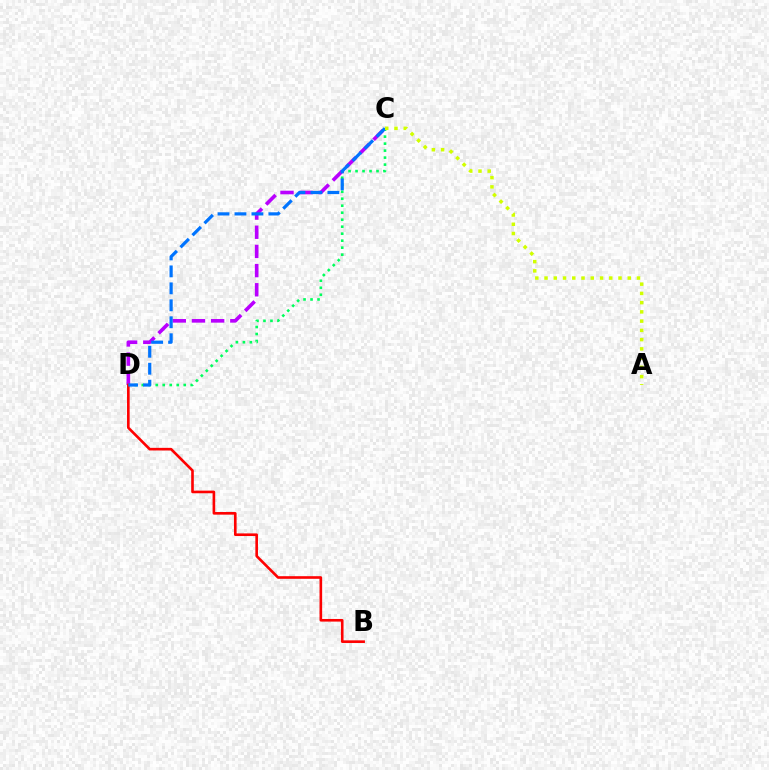{('C', 'D'): [{'color': '#b900ff', 'line_style': 'dashed', 'thickness': 2.61}, {'color': '#00ff5c', 'line_style': 'dotted', 'thickness': 1.9}, {'color': '#0074ff', 'line_style': 'dashed', 'thickness': 2.3}], ('B', 'D'): [{'color': '#ff0000', 'line_style': 'solid', 'thickness': 1.89}], ('A', 'C'): [{'color': '#d1ff00', 'line_style': 'dotted', 'thickness': 2.51}]}